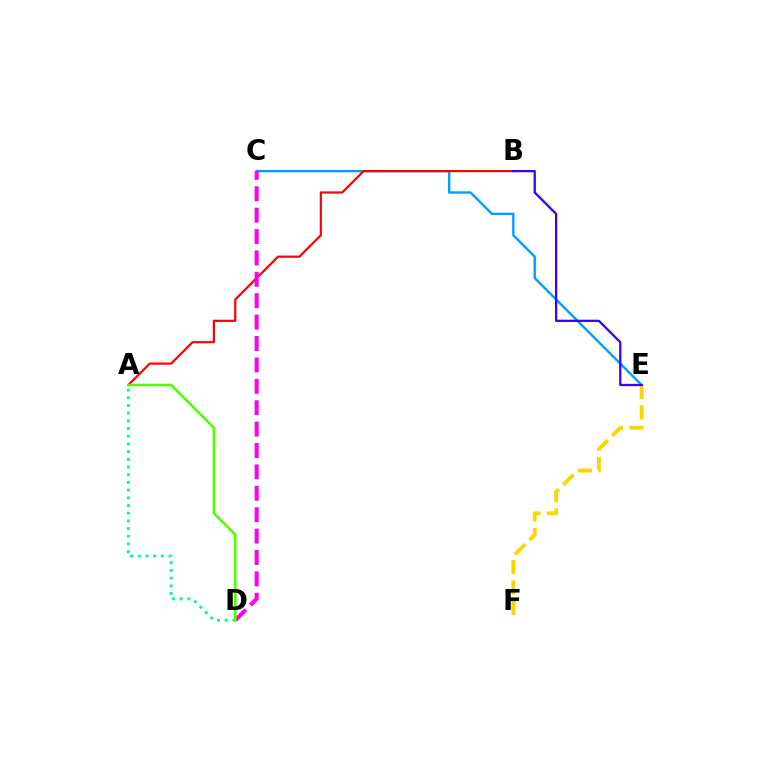{('C', 'E'): [{'color': '#009eff', 'line_style': 'solid', 'thickness': 1.71}], ('E', 'F'): [{'color': '#ffd500', 'line_style': 'dashed', 'thickness': 2.78}], ('A', 'B'): [{'color': '#ff0000', 'line_style': 'solid', 'thickness': 1.59}], ('A', 'D'): [{'color': '#00ff86', 'line_style': 'dotted', 'thickness': 2.09}, {'color': '#4fff00', 'line_style': 'solid', 'thickness': 1.82}], ('B', 'E'): [{'color': '#3700ff', 'line_style': 'solid', 'thickness': 1.63}], ('C', 'D'): [{'color': '#ff00ed', 'line_style': 'dashed', 'thickness': 2.91}]}